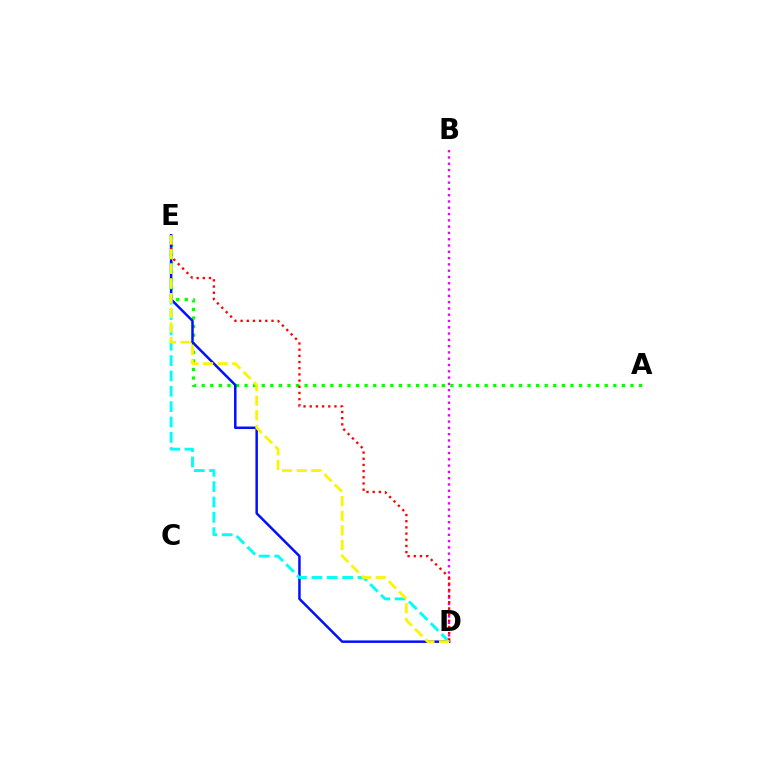{('A', 'E'): [{'color': '#08ff00', 'line_style': 'dotted', 'thickness': 2.33}], ('D', 'E'): [{'color': '#0010ff', 'line_style': 'solid', 'thickness': 1.79}, {'color': '#00fff6', 'line_style': 'dashed', 'thickness': 2.09}, {'color': '#ff0000', 'line_style': 'dotted', 'thickness': 1.68}, {'color': '#fcf500', 'line_style': 'dashed', 'thickness': 1.99}], ('B', 'D'): [{'color': '#ee00ff', 'line_style': 'dotted', 'thickness': 1.71}]}